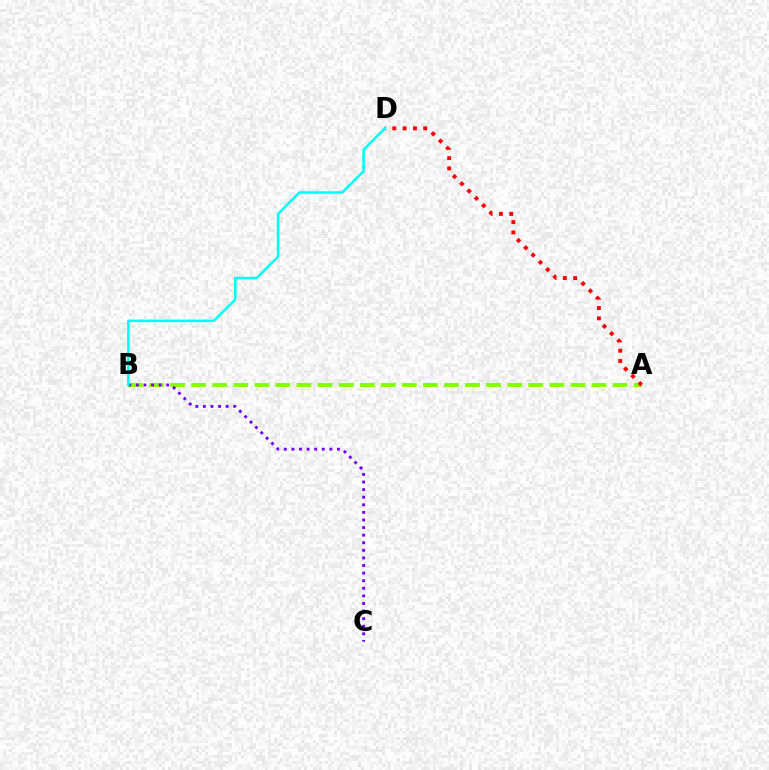{('A', 'B'): [{'color': '#84ff00', 'line_style': 'dashed', 'thickness': 2.86}], ('A', 'D'): [{'color': '#ff0000', 'line_style': 'dotted', 'thickness': 2.8}], ('B', 'C'): [{'color': '#7200ff', 'line_style': 'dotted', 'thickness': 2.06}], ('B', 'D'): [{'color': '#00fff6', 'line_style': 'solid', 'thickness': 1.81}]}